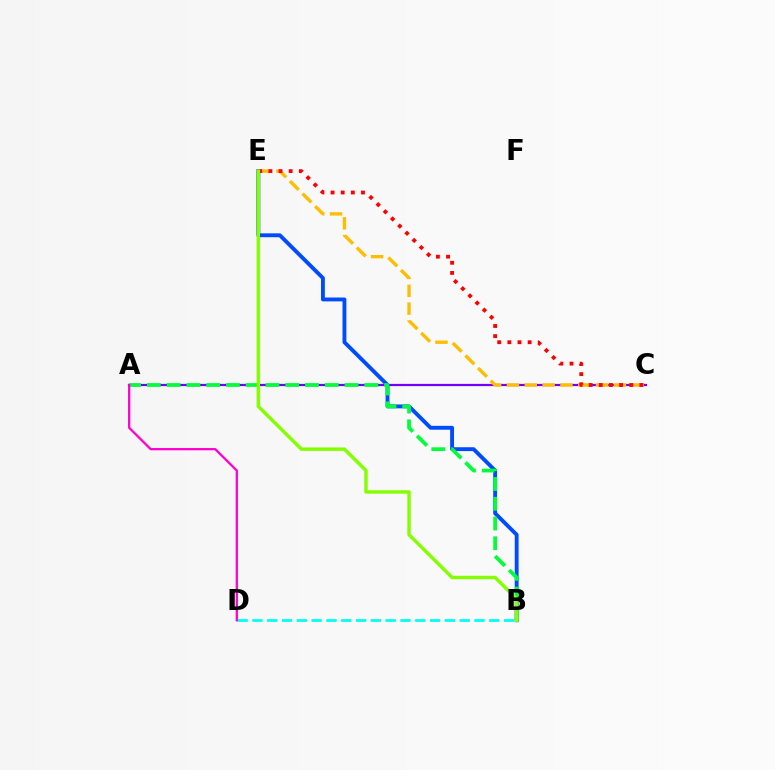{('A', 'C'): [{'color': '#7200ff', 'line_style': 'solid', 'thickness': 1.6}], ('B', 'E'): [{'color': '#004bff', 'line_style': 'solid', 'thickness': 2.79}, {'color': '#84ff00', 'line_style': 'solid', 'thickness': 2.46}], ('C', 'E'): [{'color': '#ffbd00', 'line_style': 'dashed', 'thickness': 2.42}, {'color': '#ff0000', 'line_style': 'dotted', 'thickness': 2.76}], ('B', 'D'): [{'color': '#00fff6', 'line_style': 'dashed', 'thickness': 2.01}], ('A', 'B'): [{'color': '#00ff39', 'line_style': 'dashed', 'thickness': 2.69}], ('A', 'D'): [{'color': '#ff00cf', 'line_style': 'solid', 'thickness': 1.63}]}